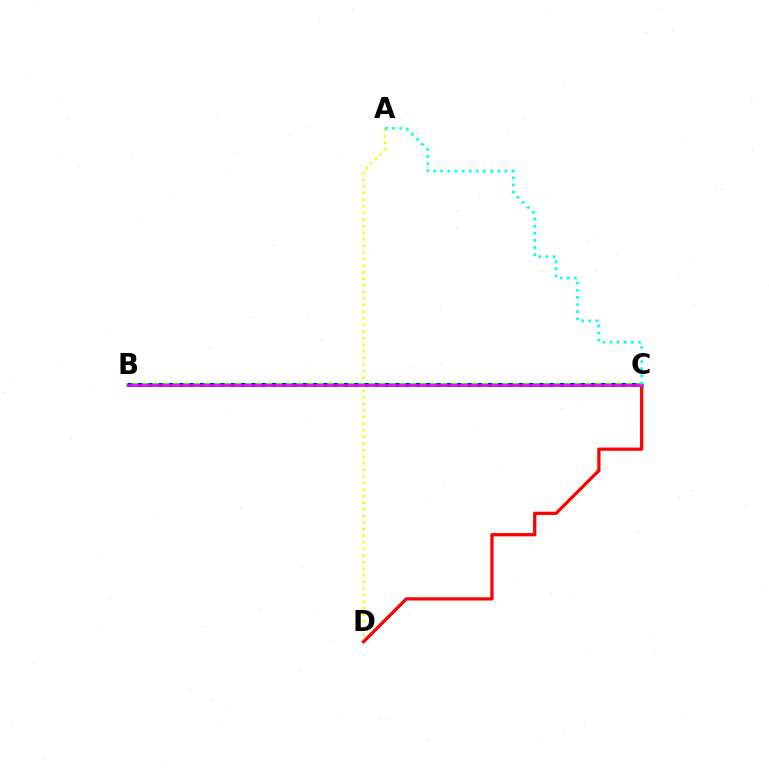{('A', 'D'): [{'color': '#fcf500', 'line_style': 'dotted', 'thickness': 1.79}], ('C', 'D'): [{'color': '#ff0000', 'line_style': 'solid', 'thickness': 2.34}], ('B', 'C'): [{'color': '#08ff00', 'line_style': 'solid', 'thickness': 2.71}, {'color': '#0010ff', 'line_style': 'dotted', 'thickness': 2.8}, {'color': '#ee00ff', 'line_style': 'solid', 'thickness': 1.84}], ('A', 'C'): [{'color': '#00fff6', 'line_style': 'dotted', 'thickness': 1.94}]}